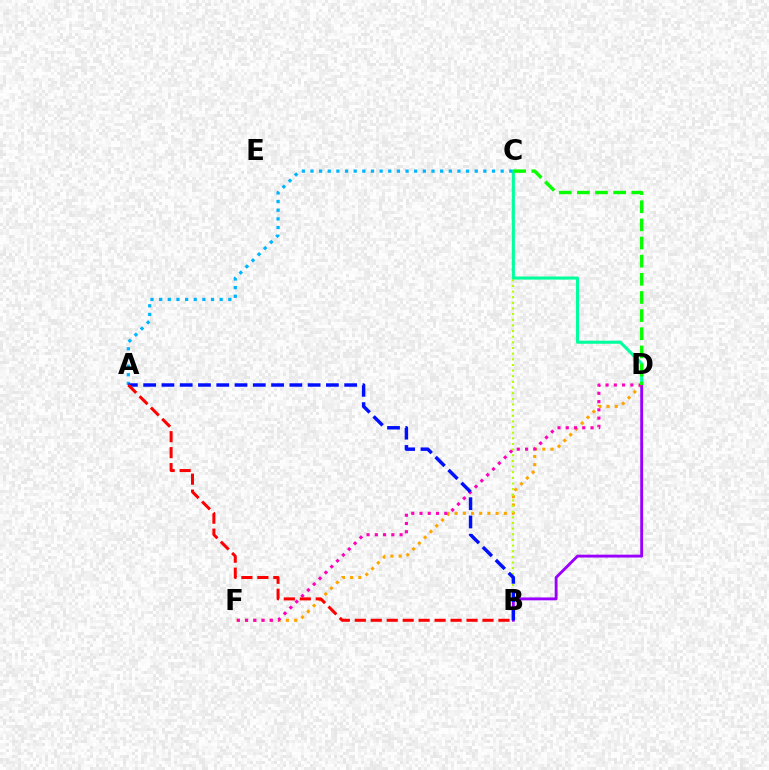{('D', 'F'): [{'color': '#ffa500', 'line_style': 'dotted', 'thickness': 2.23}, {'color': '#ff00bd', 'line_style': 'dotted', 'thickness': 2.24}], ('B', 'C'): [{'color': '#b3ff00', 'line_style': 'dotted', 'thickness': 1.53}], ('C', 'D'): [{'color': '#00ff9d', 'line_style': 'solid', 'thickness': 2.21}, {'color': '#08ff00', 'line_style': 'dashed', 'thickness': 2.46}], ('A', 'C'): [{'color': '#00b5ff', 'line_style': 'dotted', 'thickness': 2.35}], ('B', 'D'): [{'color': '#9b00ff', 'line_style': 'solid', 'thickness': 2.07}], ('A', 'B'): [{'color': '#0010ff', 'line_style': 'dashed', 'thickness': 2.48}, {'color': '#ff0000', 'line_style': 'dashed', 'thickness': 2.17}]}